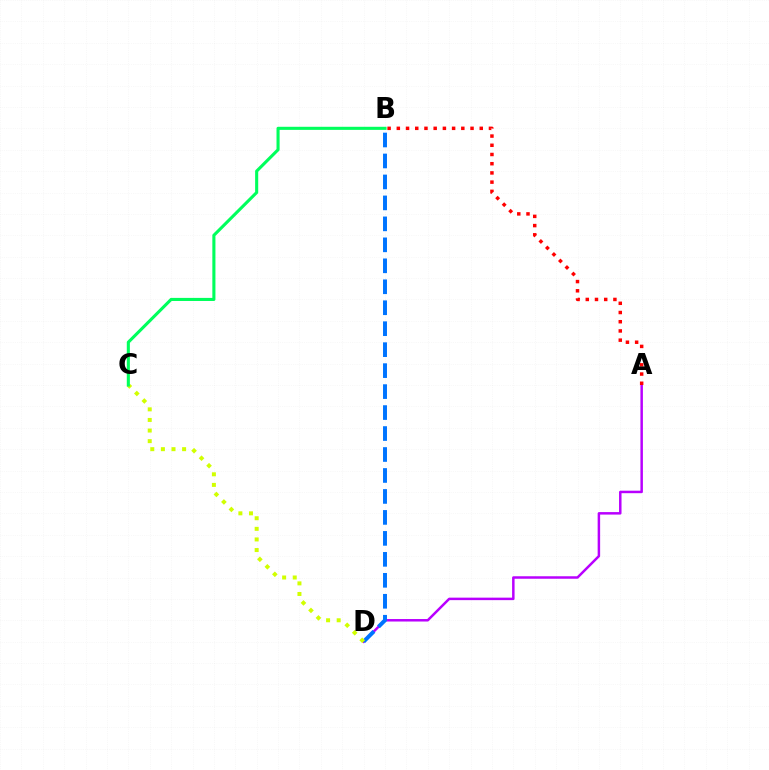{('A', 'D'): [{'color': '#b900ff', 'line_style': 'solid', 'thickness': 1.79}], ('B', 'D'): [{'color': '#0074ff', 'line_style': 'dashed', 'thickness': 2.85}], ('C', 'D'): [{'color': '#d1ff00', 'line_style': 'dotted', 'thickness': 2.88}], ('A', 'B'): [{'color': '#ff0000', 'line_style': 'dotted', 'thickness': 2.5}], ('B', 'C'): [{'color': '#00ff5c', 'line_style': 'solid', 'thickness': 2.22}]}